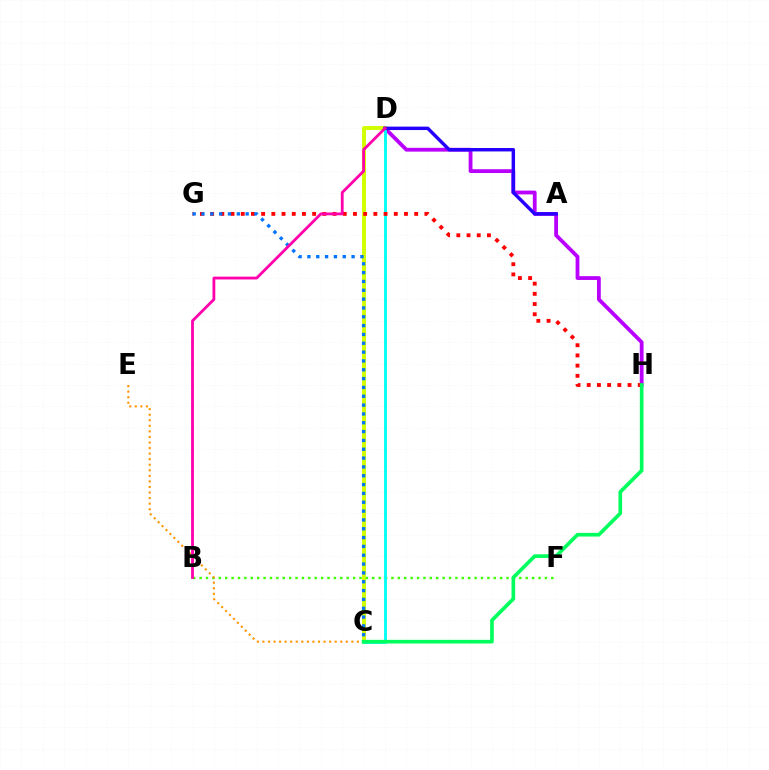{('D', 'H'): [{'color': '#b900ff', 'line_style': 'solid', 'thickness': 2.74}], ('C', 'D'): [{'color': '#d1ff00', 'line_style': 'solid', 'thickness': 2.84}, {'color': '#00fff6', 'line_style': 'solid', 'thickness': 2.05}], ('B', 'F'): [{'color': '#3dff00', 'line_style': 'dotted', 'thickness': 1.74}], ('A', 'D'): [{'color': '#2500ff', 'line_style': 'solid', 'thickness': 2.47}], ('C', 'E'): [{'color': '#ff9400', 'line_style': 'dotted', 'thickness': 1.51}], ('G', 'H'): [{'color': '#ff0000', 'line_style': 'dotted', 'thickness': 2.77}], ('C', 'G'): [{'color': '#0074ff', 'line_style': 'dotted', 'thickness': 2.4}], ('C', 'H'): [{'color': '#00ff5c', 'line_style': 'solid', 'thickness': 2.63}], ('B', 'D'): [{'color': '#ff00ac', 'line_style': 'solid', 'thickness': 2.02}]}